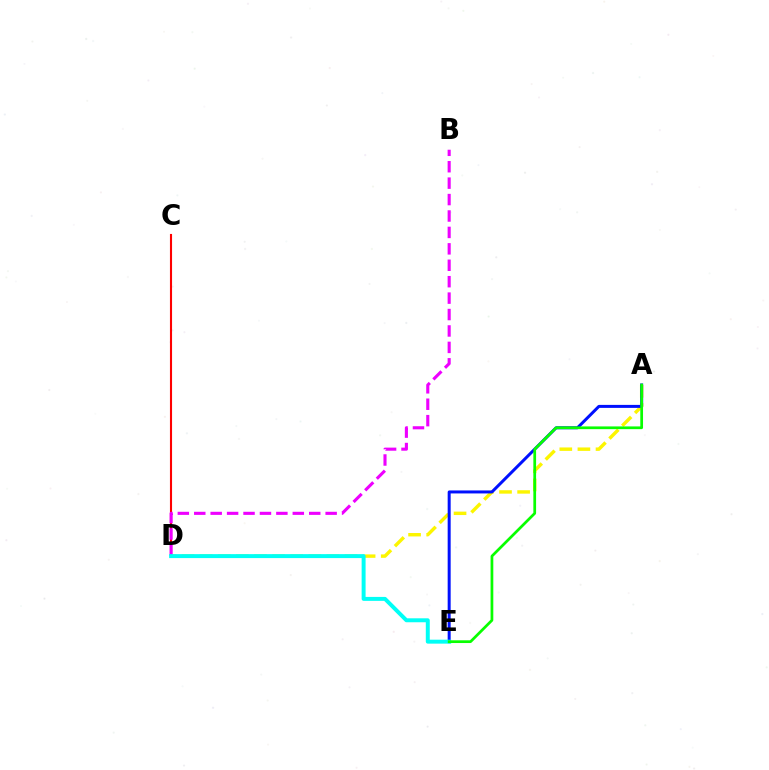{('A', 'D'): [{'color': '#fcf500', 'line_style': 'dashed', 'thickness': 2.46}], ('A', 'E'): [{'color': '#0010ff', 'line_style': 'solid', 'thickness': 2.16}, {'color': '#08ff00', 'line_style': 'solid', 'thickness': 1.97}], ('C', 'D'): [{'color': '#ff0000', 'line_style': 'solid', 'thickness': 1.52}], ('B', 'D'): [{'color': '#ee00ff', 'line_style': 'dashed', 'thickness': 2.23}], ('D', 'E'): [{'color': '#00fff6', 'line_style': 'solid', 'thickness': 2.85}]}